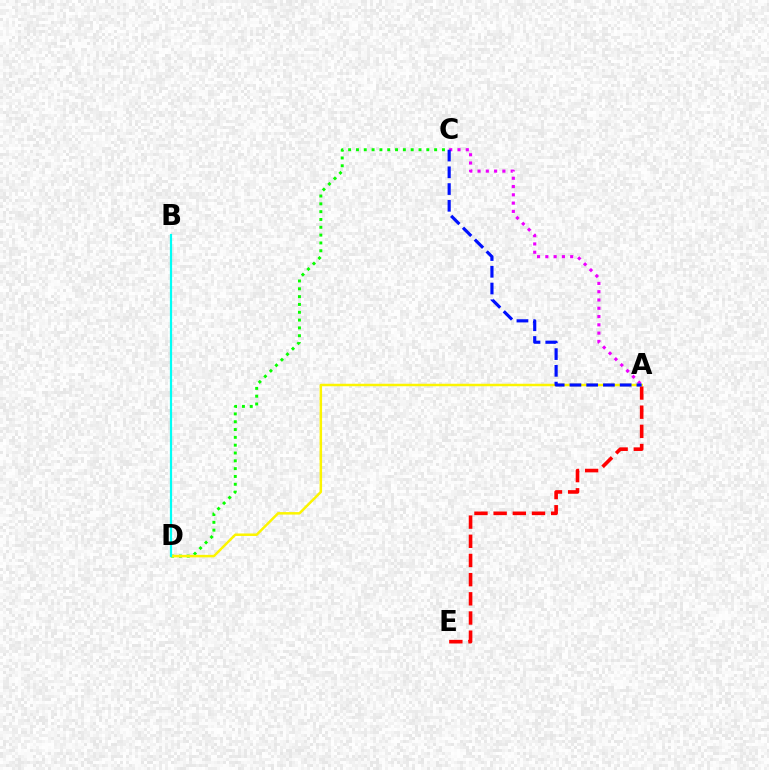{('C', 'D'): [{'color': '#08ff00', 'line_style': 'dotted', 'thickness': 2.12}], ('A', 'E'): [{'color': '#ff0000', 'line_style': 'dashed', 'thickness': 2.61}], ('A', 'C'): [{'color': '#ee00ff', 'line_style': 'dotted', 'thickness': 2.25}, {'color': '#0010ff', 'line_style': 'dashed', 'thickness': 2.27}], ('A', 'D'): [{'color': '#fcf500', 'line_style': 'solid', 'thickness': 1.8}], ('B', 'D'): [{'color': '#00fff6', 'line_style': 'solid', 'thickness': 1.59}]}